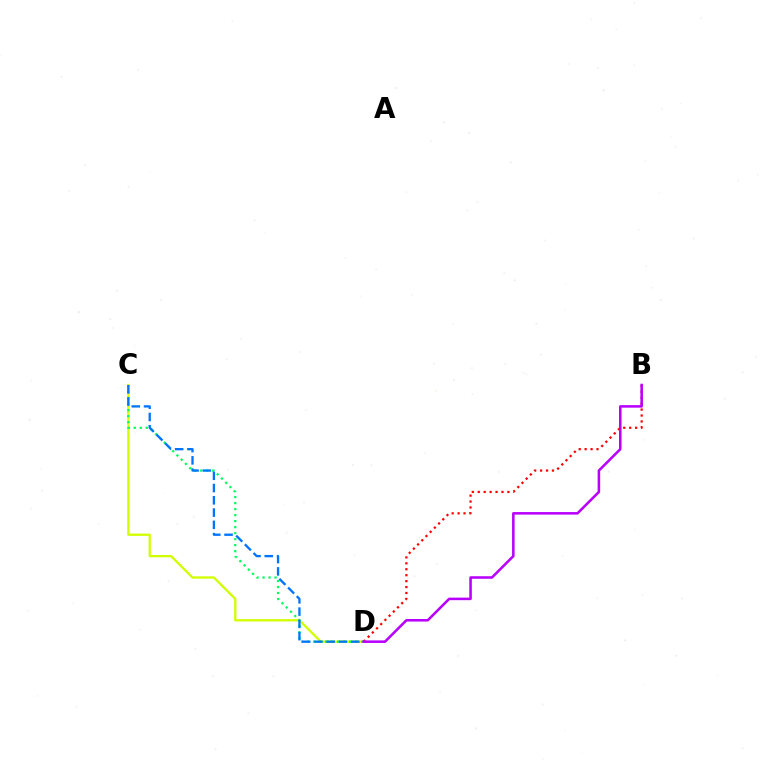{('C', 'D'): [{'color': '#d1ff00', 'line_style': 'solid', 'thickness': 1.67}, {'color': '#00ff5c', 'line_style': 'dotted', 'thickness': 1.63}, {'color': '#0074ff', 'line_style': 'dashed', 'thickness': 1.67}], ('B', 'D'): [{'color': '#ff0000', 'line_style': 'dotted', 'thickness': 1.61}, {'color': '#b900ff', 'line_style': 'solid', 'thickness': 1.84}]}